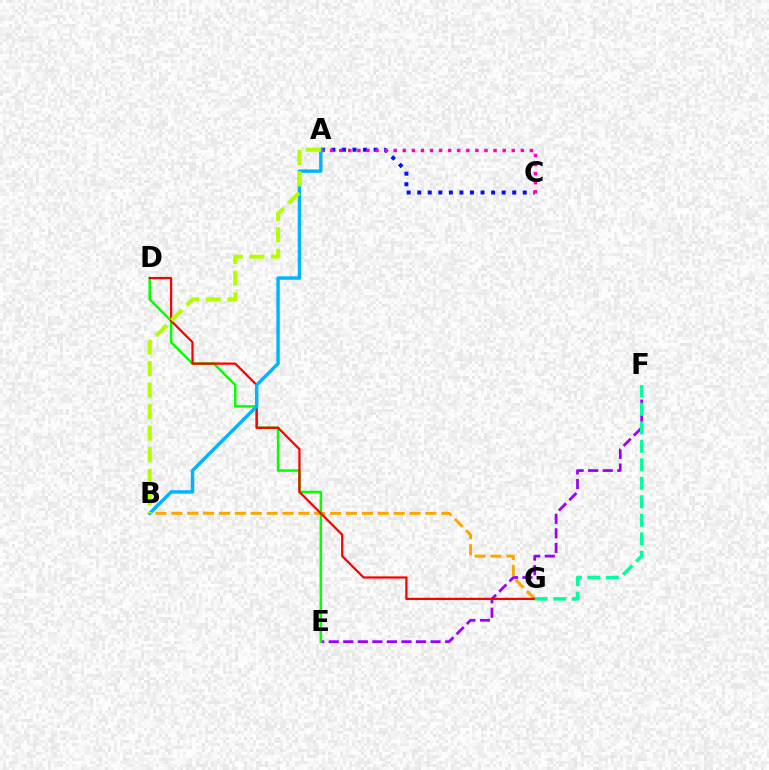{('E', 'F'): [{'color': '#9b00ff', 'line_style': 'dashed', 'thickness': 1.98}], ('B', 'G'): [{'color': '#ffa500', 'line_style': 'dashed', 'thickness': 2.16}], ('A', 'C'): [{'color': '#0010ff', 'line_style': 'dotted', 'thickness': 2.87}, {'color': '#ff00bd', 'line_style': 'dotted', 'thickness': 2.47}], ('D', 'E'): [{'color': '#08ff00', 'line_style': 'solid', 'thickness': 1.81}], ('D', 'G'): [{'color': '#ff0000', 'line_style': 'solid', 'thickness': 1.62}], ('A', 'B'): [{'color': '#00b5ff', 'line_style': 'solid', 'thickness': 2.47}, {'color': '#b3ff00', 'line_style': 'dashed', 'thickness': 2.93}], ('F', 'G'): [{'color': '#00ff9d', 'line_style': 'dashed', 'thickness': 2.51}]}